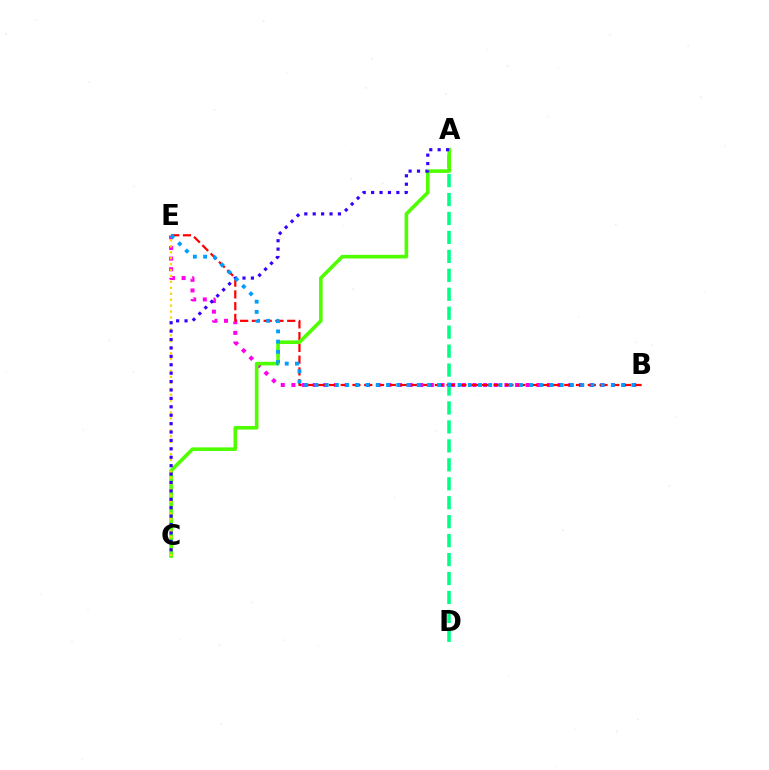{('B', 'E'): [{'color': '#ff00ed', 'line_style': 'dotted', 'thickness': 2.89}, {'color': '#ff0000', 'line_style': 'dashed', 'thickness': 1.6}, {'color': '#009eff', 'line_style': 'dotted', 'thickness': 2.78}], ('A', 'D'): [{'color': '#00ff86', 'line_style': 'dashed', 'thickness': 2.57}], ('A', 'C'): [{'color': '#4fff00', 'line_style': 'solid', 'thickness': 2.6}, {'color': '#3700ff', 'line_style': 'dotted', 'thickness': 2.28}], ('C', 'E'): [{'color': '#ffd500', 'line_style': 'dotted', 'thickness': 1.61}]}